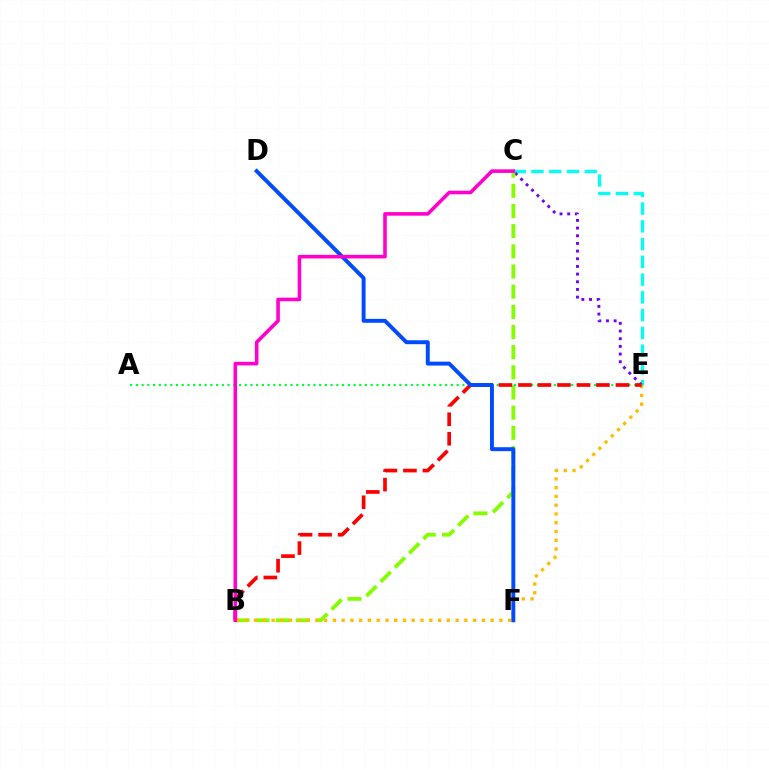{('C', 'E'): [{'color': '#00fff6', 'line_style': 'dashed', 'thickness': 2.41}, {'color': '#7200ff', 'line_style': 'dotted', 'thickness': 2.08}], ('B', 'C'): [{'color': '#84ff00', 'line_style': 'dashed', 'thickness': 2.74}, {'color': '#ff00cf', 'line_style': 'solid', 'thickness': 2.58}], ('B', 'E'): [{'color': '#ffbd00', 'line_style': 'dotted', 'thickness': 2.38}, {'color': '#ff0000', 'line_style': 'dashed', 'thickness': 2.65}], ('A', 'E'): [{'color': '#00ff39', 'line_style': 'dotted', 'thickness': 1.56}], ('D', 'F'): [{'color': '#004bff', 'line_style': 'solid', 'thickness': 2.82}]}